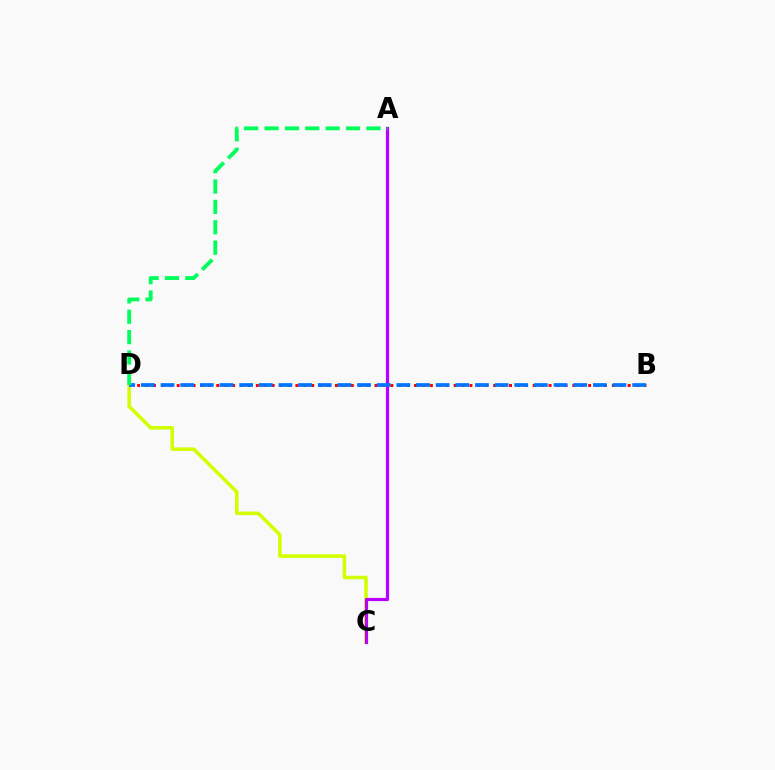{('B', 'D'): [{'color': '#ff0000', 'line_style': 'dotted', 'thickness': 2.15}, {'color': '#0074ff', 'line_style': 'dashed', 'thickness': 2.67}], ('C', 'D'): [{'color': '#d1ff00', 'line_style': 'solid', 'thickness': 2.56}], ('A', 'C'): [{'color': '#b900ff', 'line_style': 'solid', 'thickness': 2.31}], ('A', 'D'): [{'color': '#00ff5c', 'line_style': 'dashed', 'thickness': 2.77}]}